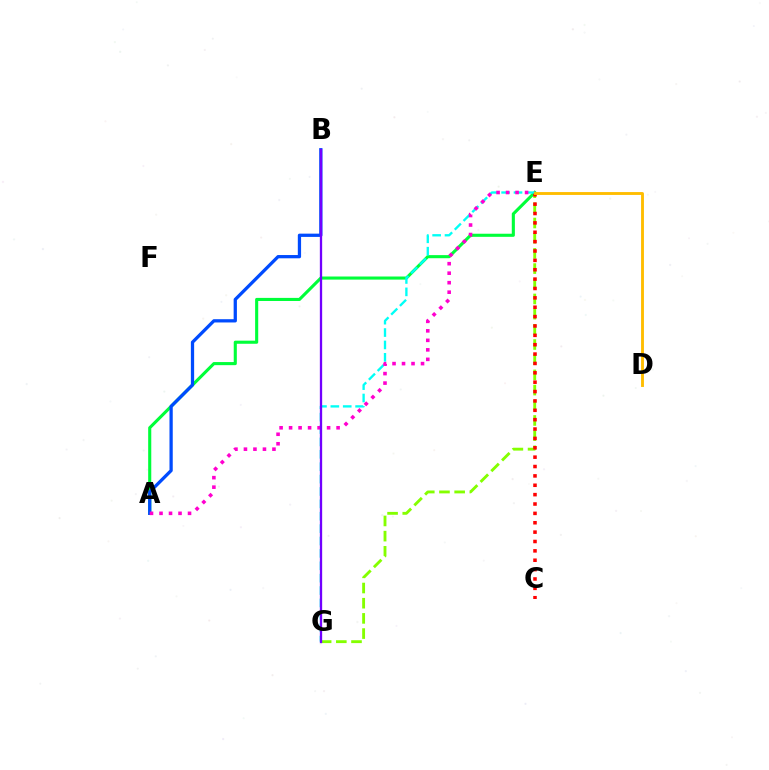{('E', 'G'): [{'color': '#84ff00', 'line_style': 'dashed', 'thickness': 2.06}, {'color': '#00fff6', 'line_style': 'dashed', 'thickness': 1.68}], ('A', 'E'): [{'color': '#00ff39', 'line_style': 'solid', 'thickness': 2.23}, {'color': '#ff00cf', 'line_style': 'dotted', 'thickness': 2.58}], ('A', 'B'): [{'color': '#004bff', 'line_style': 'solid', 'thickness': 2.35}], ('C', 'E'): [{'color': '#ff0000', 'line_style': 'dotted', 'thickness': 2.55}], ('B', 'G'): [{'color': '#7200ff', 'line_style': 'solid', 'thickness': 1.66}], ('D', 'E'): [{'color': '#ffbd00', 'line_style': 'solid', 'thickness': 2.07}]}